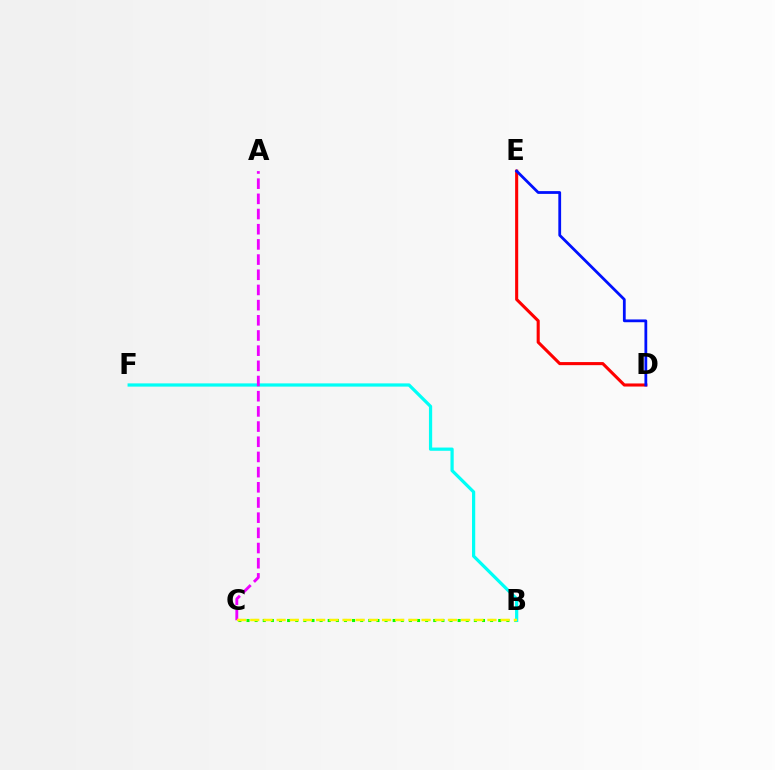{('D', 'E'): [{'color': '#ff0000', 'line_style': 'solid', 'thickness': 2.22}, {'color': '#0010ff', 'line_style': 'solid', 'thickness': 2.0}], ('B', 'C'): [{'color': '#08ff00', 'line_style': 'dotted', 'thickness': 2.21}, {'color': '#fcf500', 'line_style': 'dashed', 'thickness': 1.79}], ('B', 'F'): [{'color': '#00fff6', 'line_style': 'solid', 'thickness': 2.32}], ('A', 'C'): [{'color': '#ee00ff', 'line_style': 'dashed', 'thickness': 2.06}]}